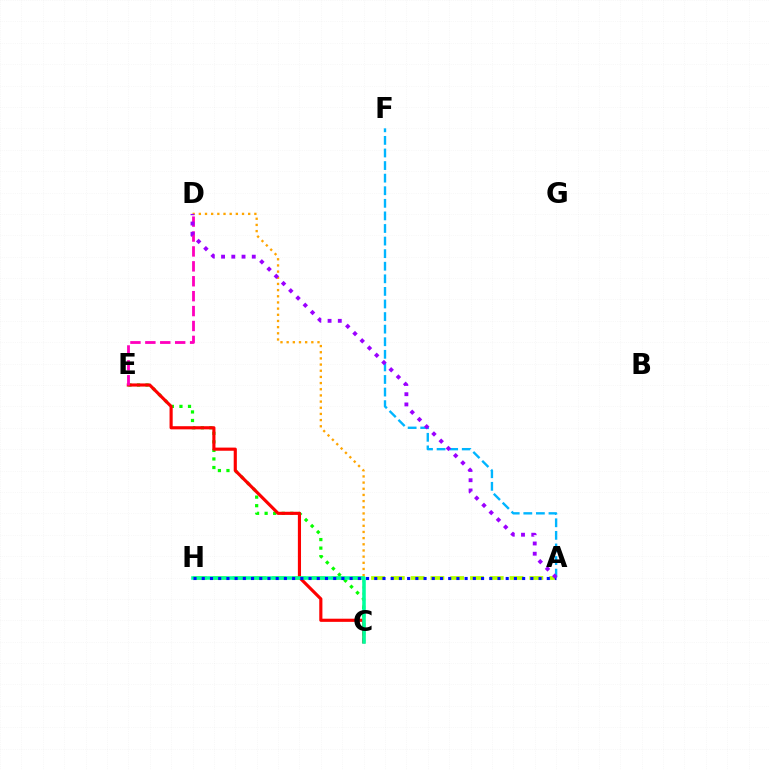{('A', 'H'): [{'color': '#b3ff00', 'line_style': 'dashed', 'thickness': 2.69}, {'color': '#0010ff', 'line_style': 'dotted', 'thickness': 2.23}], ('C', 'E'): [{'color': '#08ff00', 'line_style': 'dotted', 'thickness': 2.32}, {'color': '#ff0000', 'line_style': 'solid', 'thickness': 2.27}], ('A', 'F'): [{'color': '#00b5ff', 'line_style': 'dashed', 'thickness': 1.71}], ('C', 'D'): [{'color': '#ffa500', 'line_style': 'dotted', 'thickness': 1.68}], ('C', 'H'): [{'color': '#00ff9d', 'line_style': 'solid', 'thickness': 2.55}], ('D', 'E'): [{'color': '#ff00bd', 'line_style': 'dashed', 'thickness': 2.03}], ('A', 'D'): [{'color': '#9b00ff', 'line_style': 'dotted', 'thickness': 2.78}]}